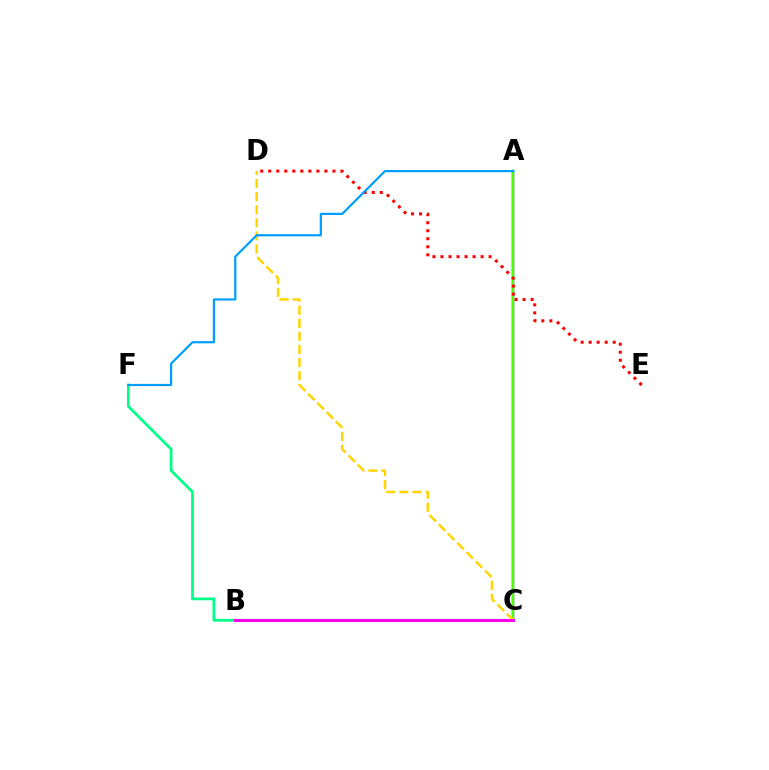{('C', 'F'): [{'color': '#00ff86', 'line_style': 'solid', 'thickness': 1.97}], ('A', 'C'): [{'color': '#3700ff', 'line_style': 'solid', 'thickness': 1.7}, {'color': '#4fff00', 'line_style': 'solid', 'thickness': 1.78}], ('D', 'E'): [{'color': '#ff0000', 'line_style': 'dotted', 'thickness': 2.18}], ('C', 'D'): [{'color': '#ffd500', 'line_style': 'dashed', 'thickness': 1.78}], ('B', 'C'): [{'color': '#ff00ed', 'line_style': 'solid', 'thickness': 2.17}], ('A', 'F'): [{'color': '#009eff', 'line_style': 'solid', 'thickness': 1.58}]}